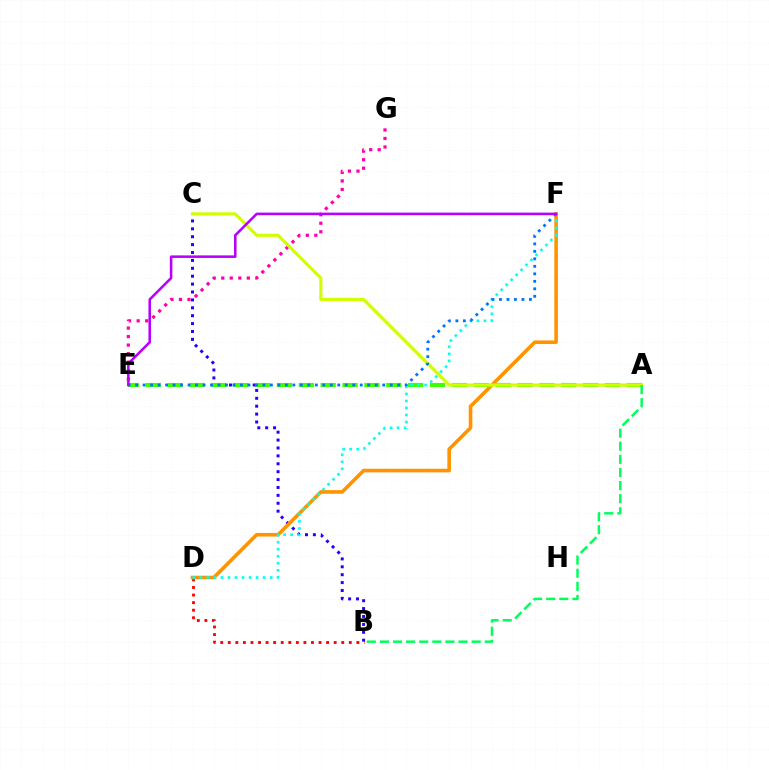{('B', 'C'): [{'color': '#2500ff', 'line_style': 'dotted', 'thickness': 2.15}], ('B', 'D'): [{'color': '#ff0000', 'line_style': 'dotted', 'thickness': 2.06}], ('D', 'F'): [{'color': '#ff9400', 'line_style': 'solid', 'thickness': 2.6}, {'color': '#00fff6', 'line_style': 'dotted', 'thickness': 1.91}], ('A', 'E'): [{'color': '#3dff00', 'line_style': 'dashed', 'thickness': 2.97}], ('E', 'G'): [{'color': '#ff00ac', 'line_style': 'dotted', 'thickness': 2.32}], ('A', 'C'): [{'color': '#d1ff00', 'line_style': 'solid', 'thickness': 2.28}], ('E', 'F'): [{'color': '#0074ff', 'line_style': 'dotted', 'thickness': 2.03}, {'color': '#b900ff', 'line_style': 'solid', 'thickness': 1.84}], ('A', 'B'): [{'color': '#00ff5c', 'line_style': 'dashed', 'thickness': 1.78}]}